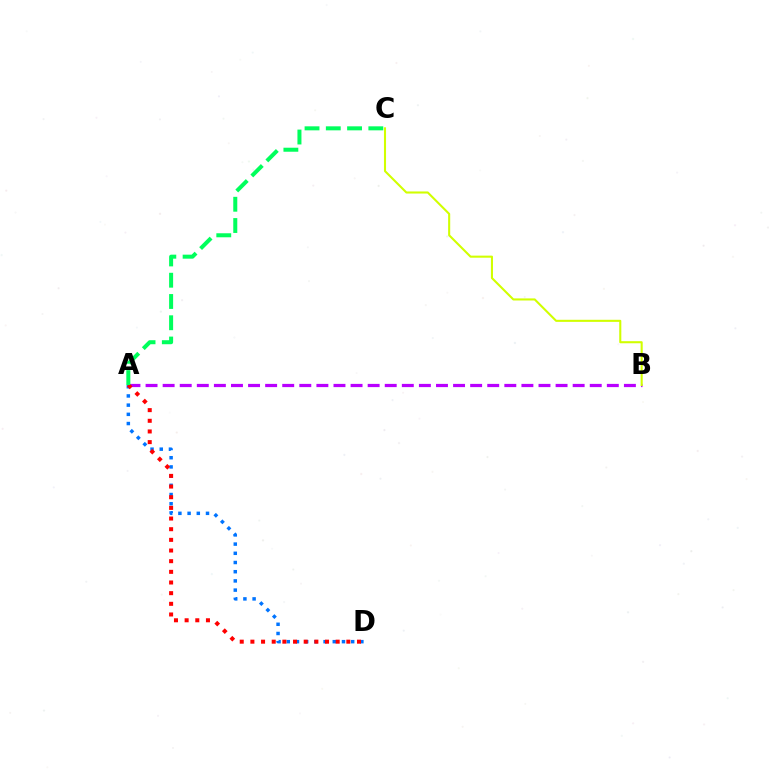{('A', 'D'): [{'color': '#0074ff', 'line_style': 'dotted', 'thickness': 2.5}, {'color': '#ff0000', 'line_style': 'dotted', 'thickness': 2.9}], ('A', 'B'): [{'color': '#b900ff', 'line_style': 'dashed', 'thickness': 2.32}], ('B', 'C'): [{'color': '#d1ff00', 'line_style': 'solid', 'thickness': 1.5}], ('A', 'C'): [{'color': '#00ff5c', 'line_style': 'dashed', 'thickness': 2.89}]}